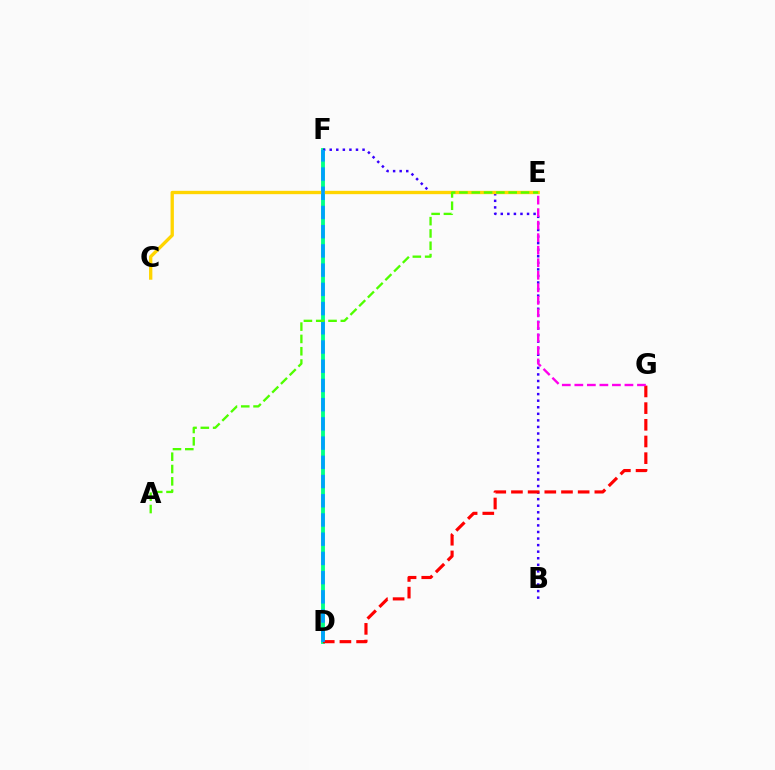{('D', 'F'): [{'color': '#00ff86', 'line_style': 'solid', 'thickness': 2.77}, {'color': '#009eff', 'line_style': 'dashed', 'thickness': 2.61}], ('B', 'F'): [{'color': '#3700ff', 'line_style': 'dotted', 'thickness': 1.78}], ('C', 'E'): [{'color': '#ffd500', 'line_style': 'solid', 'thickness': 2.39}], ('D', 'G'): [{'color': '#ff0000', 'line_style': 'dashed', 'thickness': 2.27}], ('E', 'G'): [{'color': '#ff00ed', 'line_style': 'dashed', 'thickness': 1.7}], ('A', 'E'): [{'color': '#4fff00', 'line_style': 'dashed', 'thickness': 1.67}]}